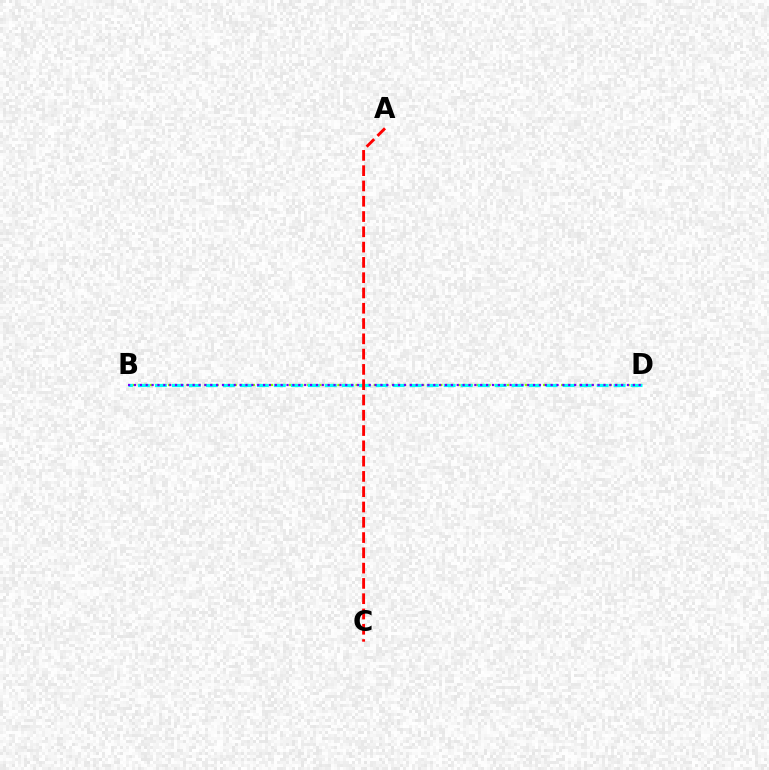{('B', 'D'): [{'color': '#84ff00', 'line_style': 'dotted', 'thickness': 1.64}, {'color': '#00fff6', 'line_style': 'dashed', 'thickness': 2.31}, {'color': '#7200ff', 'line_style': 'dotted', 'thickness': 1.59}], ('A', 'C'): [{'color': '#ff0000', 'line_style': 'dashed', 'thickness': 2.08}]}